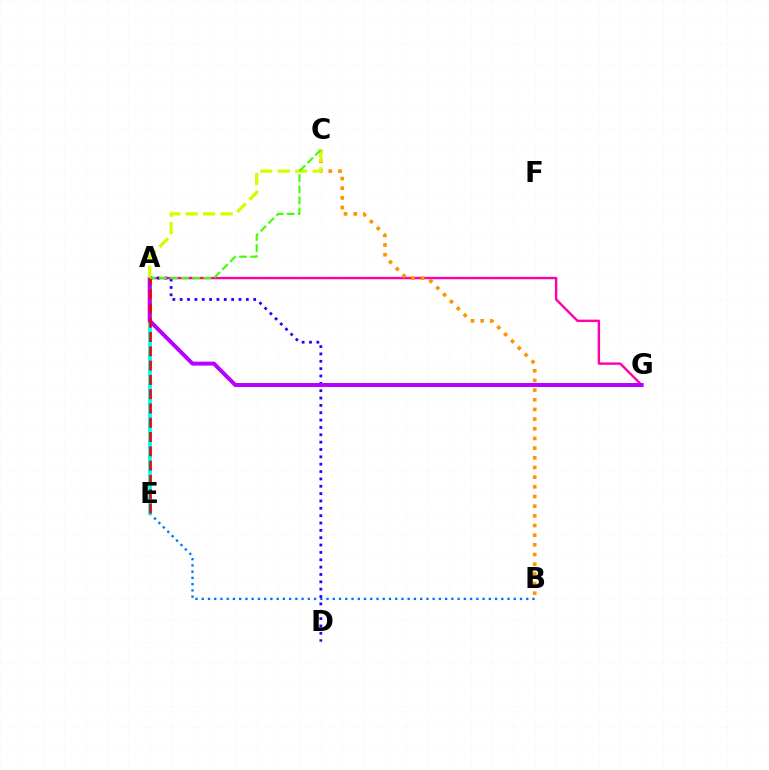{('A', 'E'): [{'color': '#00ff5c', 'line_style': 'dotted', 'thickness': 1.78}, {'color': '#00fff6', 'line_style': 'solid', 'thickness': 2.88}, {'color': '#ff0000', 'line_style': 'dashed', 'thickness': 1.94}], ('B', 'E'): [{'color': '#0074ff', 'line_style': 'dotted', 'thickness': 1.7}], ('A', 'G'): [{'color': '#ff00ac', 'line_style': 'solid', 'thickness': 1.73}, {'color': '#b900ff', 'line_style': 'solid', 'thickness': 2.86}], ('B', 'C'): [{'color': '#ff9400', 'line_style': 'dotted', 'thickness': 2.63}], ('A', 'D'): [{'color': '#2500ff', 'line_style': 'dotted', 'thickness': 2.0}], ('A', 'C'): [{'color': '#d1ff00', 'line_style': 'dashed', 'thickness': 2.37}, {'color': '#3dff00', 'line_style': 'dashed', 'thickness': 1.51}]}